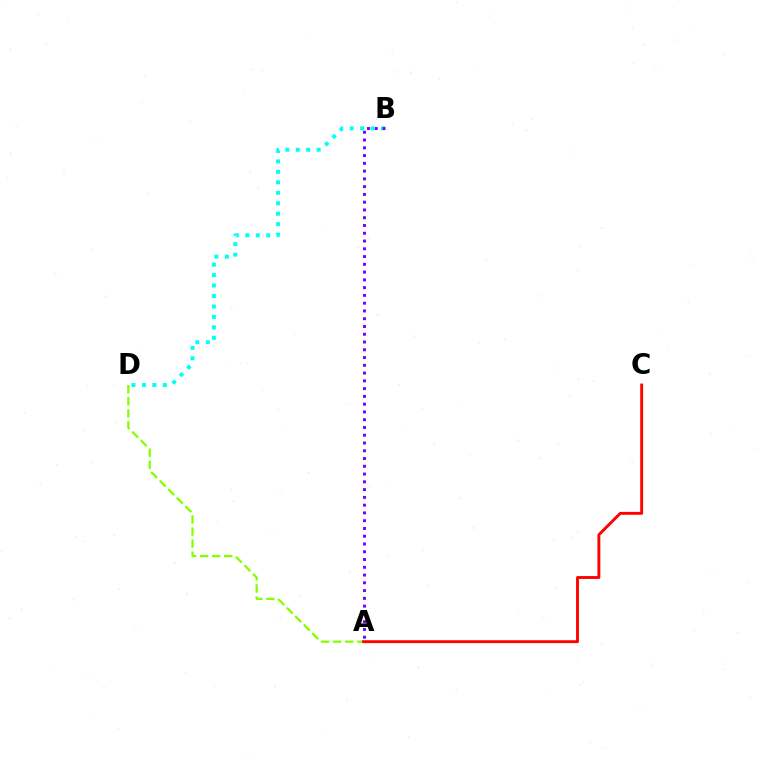{('B', 'D'): [{'color': '#00fff6', 'line_style': 'dotted', 'thickness': 2.84}], ('A', 'B'): [{'color': '#7200ff', 'line_style': 'dotted', 'thickness': 2.11}], ('A', 'D'): [{'color': '#84ff00', 'line_style': 'dashed', 'thickness': 1.64}], ('A', 'C'): [{'color': '#ff0000', 'line_style': 'solid', 'thickness': 2.08}]}